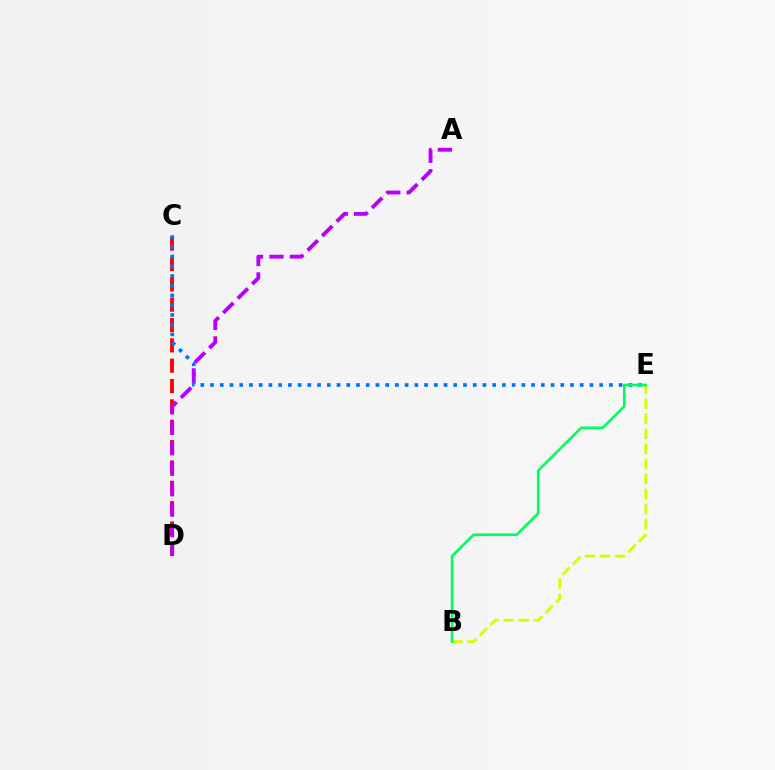{('C', 'D'): [{'color': '#ff0000', 'line_style': 'dashed', 'thickness': 2.76}], ('C', 'E'): [{'color': '#0074ff', 'line_style': 'dotted', 'thickness': 2.64}], ('B', 'E'): [{'color': '#d1ff00', 'line_style': 'dashed', 'thickness': 2.04}, {'color': '#00ff5c', 'line_style': 'solid', 'thickness': 1.92}], ('A', 'D'): [{'color': '#b900ff', 'line_style': 'dashed', 'thickness': 2.78}]}